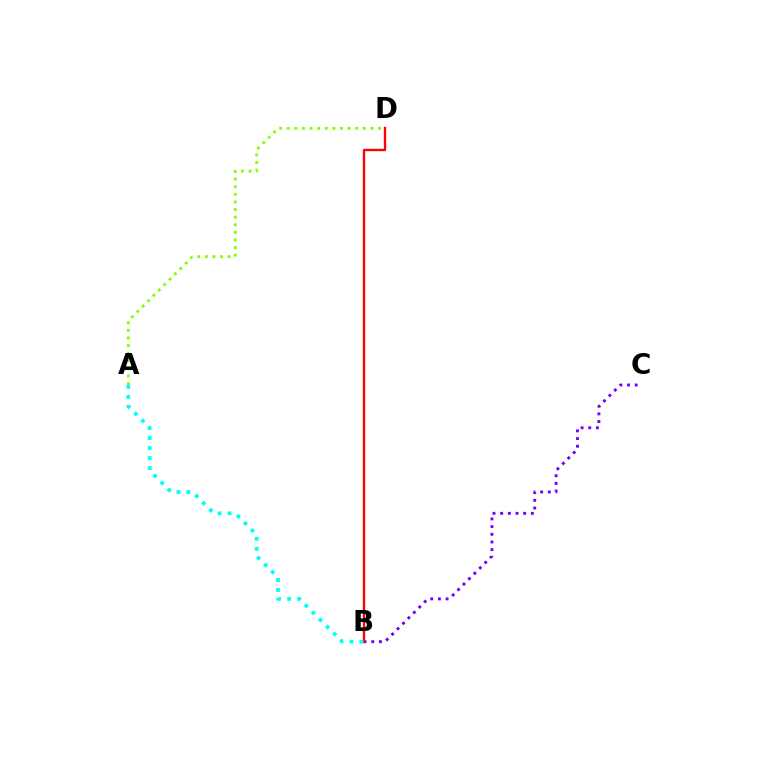{('B', 'C'): [{'color': '#7200ff', 'line_style': 'dotted', 'thickness': 2.08}], ('A', 'D'): [{'color': '#84ff00', 'line_style': 'dotted', 'thickness': 2.07}], ('B', 'D'): [{'color': '#ff0000', 'line_style': 'solid', 'thickness': 1.69}], ('A', 'B'): [{'color': '#00fff6', 'line_style': 'dotted', 'thickness': 2.72}]}